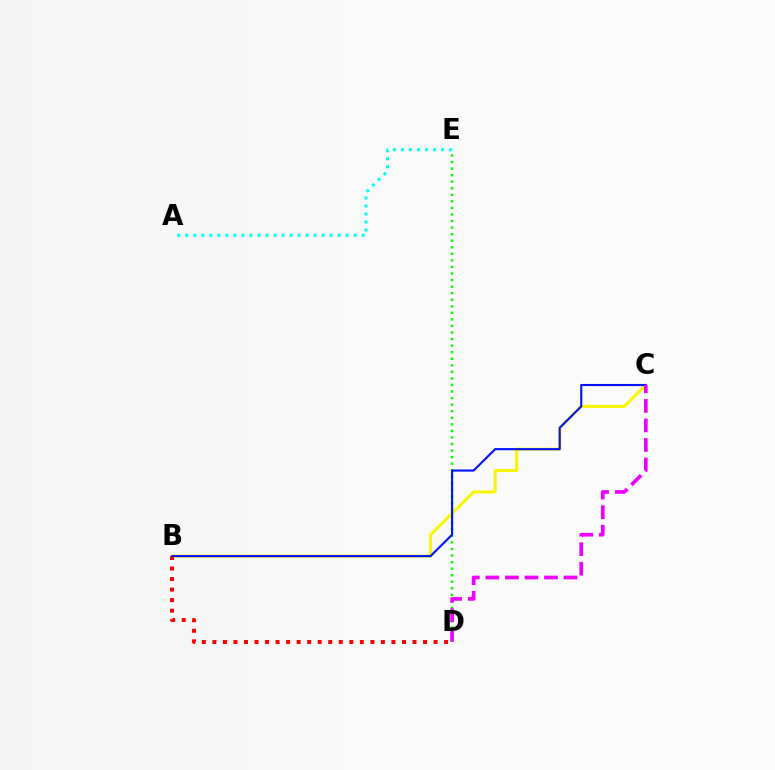{('D', 'E'): [{'color': '#08ff00', 'line_style': 'dotted', 'thickness': 1.78}], ('B', 'C'): [{'color': '#fcf500', 'line_style': 'solid', 'thickness': 2.19}, {'color': '#0010ff', 'line_style': 'solid', 'thickness': 1.51}], ('A', 'E'): [{'color': '#00fff6', 'line_style': 'dotted', 'thickness': 2.18}], ('B', 'D'): [{'color': '#ff0000', 'line_style': 'dotted', 'thickness': 2.86}], ('C', 'D'): [{'color': '#ee00ff', 'line_style': 'dashed', 'thickness': 2.65}]}